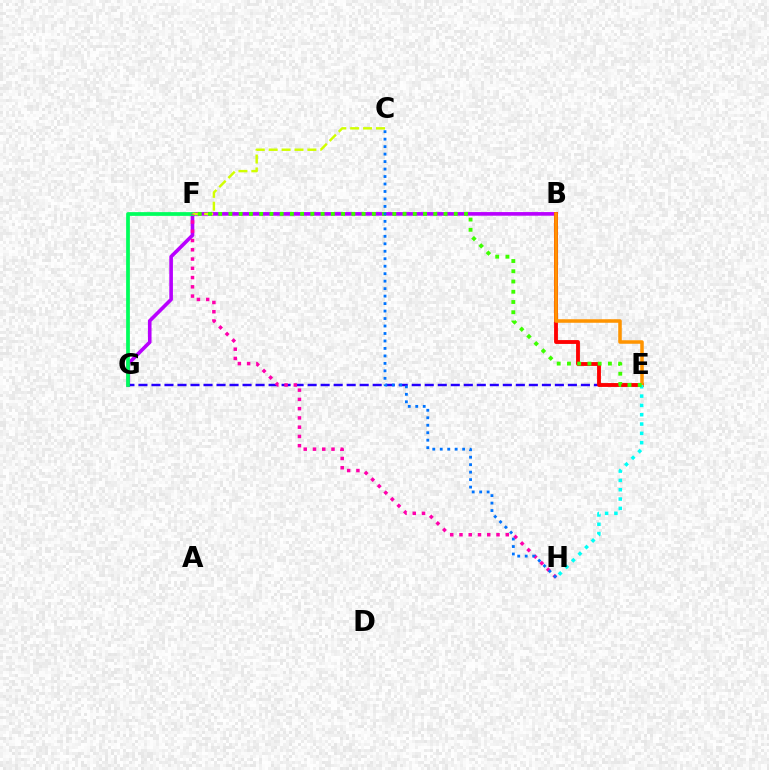{('B', 'G'): [{'color': '#b900ff', 'line_style': 'solid', 'thickness': 2.61}], ('E', 'G'): [{'color': '#2500ff', 'line_style': 'dashed', 'thickness': 1.77}], ('B', 'E'): [{'color': '#ff0000', 'line_style': 'solid', 'thickness': 2.77}, {'color': '#ff9400', 'line_style': 'solid', 'thickness': 2.54}], ('E', 'H'): [{'color': '#00fff6', 'line_style': 'dotted', 'thickness': 2.53}], ('F', 'G'): [{'color': '#00ff5c', 'line_style': 'solid', 'thickness': 2.69}], ('C', 'F'): [{'color': '#d1ff00', 'line_style': 'dashed', 'thickness': 1.75}], ('E', 'F'): [{'color': '#3dff00', 'line_style': 'dotted', 'thickness': 2.78}], ('F', 'H'): [{'color': '#ff00ac', 'line_style': 'dotted', 'thickness': 2.52}], ('C', 'H'): [{'color': '#0074ff', 'line_style': 'dotted', 'thickness': 2.03}]}